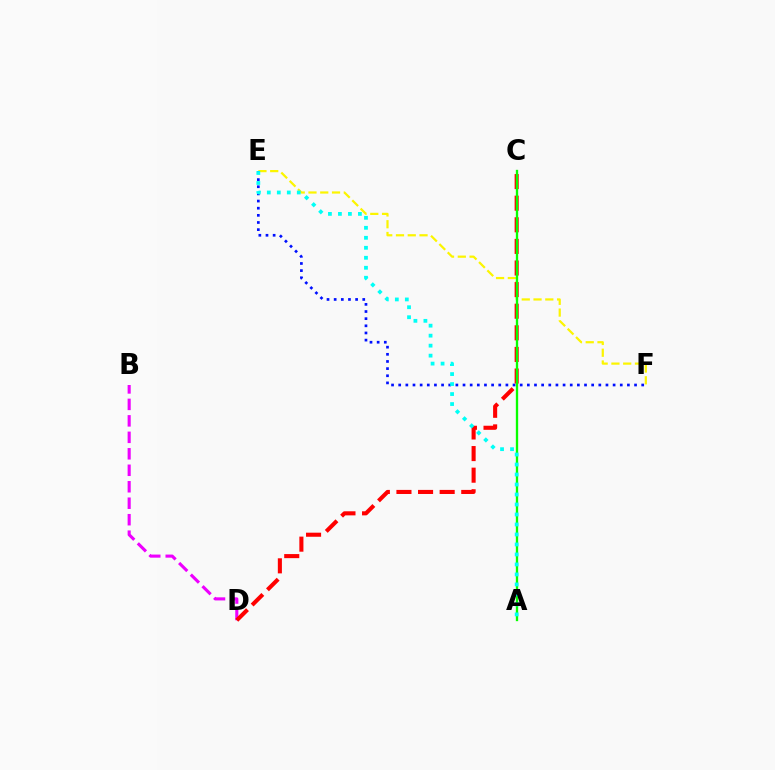{('B', 'D'): [{'color': '#ee00ff', 'line_style': 'dashed', 'thickness': 2.24}], ('E', 'F'): [{'color': '#fcf500', 'line_style': 'dashed', 'thickness': 1.6}, {'color': '#0010ff', 'line_style': 'dotted', 'thickness': 1.94}], ('C', 'D'): [{'color': '#ff0000', 'line_style': 'dashed', 'thickness': 2.94}], ('A', 'C'): [{'color': '#08ff00', 'line_style': 'solid', 'thickness': 1.68}], ('A', 'E'): [{'color': '#00fff6', 'line_style': 'dotted', 'thickness': 2.71}]}